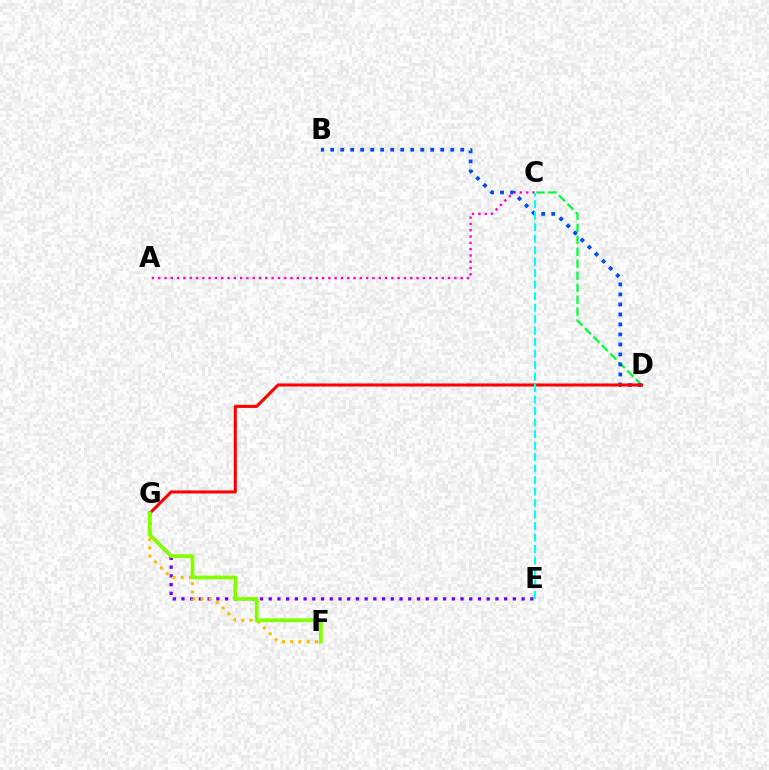{('E', 'G'): [{'color': '#7200ff', 'line_style': 'dotted', 'thickness': 2.37}], ('C', 'D'): [{'color': '#00ff39', 'line_style': 'dashed', 'thickness': 1.63}], ('F', 'G'): [{'color': '#ffbd00', 'line_style': 'dotted', 'thickness': 2.24}, {'color': '#84ff00', 'line_style': 'solid', 'thickness': 2.72}], ('A', 'C'): [{'color': '#ff00cf', 'line_style': 'dotted', 'thickness': 1.71}], ('B', 'D'): [{'color': '#004bff', 'line_style': 'dotted', 'thickness': 2.72}], ('D', 'G'): [{'color': '#ff0000', 'line_style': 'solid', 'thickness': 2.21}], ('C', 'E'): [{'color': '#00fff6', 'line_style': 'dashed', 'thickness': 1.56}]}